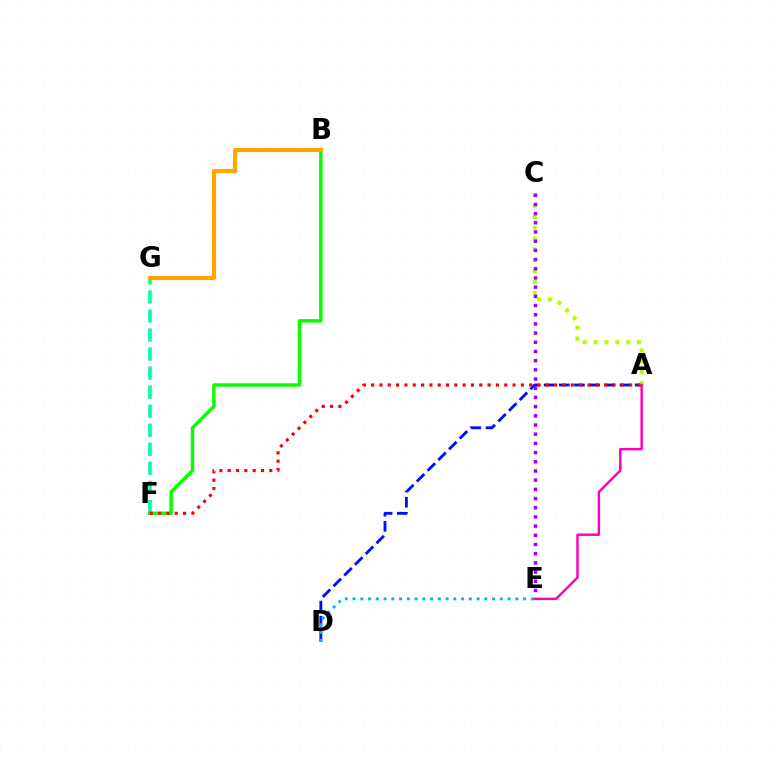{('A', 'D'): [{'color': '#0010ff', 'line_style': 'dashed', 'thickness': 2.06}], ('A', 'C'): [{'color': '#b3ff00', 'line_style': 'dotted', 'thickness': 2.95}], ('C', 'E'): [{'color': '#9b00ff', 'line_style': 'dotted', 'thickness': 2.5}], ('D', 'E'): [{'color': '#00b5ff', 'line_style': 'dotted', 'thickness': 2.11}], ('F', 'G'): [{'color': '#00ff9d', 'line_style': 'dashed', 'thickness': 2.59}], ('B', 'F'): [{'color': '#08ff00', 'line_style': 'solid', 'thickness': 2.48}], ('A', 'E'): [{'color': '#ff00bd', 'line_style': 'solid', 'thickness': 1.77}], ('A', 'F'): [{'color': '#ff0000', 'line_style': 'dotted', 'thickness': 2.26}], ('B', 'G'): [{'color': '#ffa500', 'line_style': 'solid', 'thickness': 2.98}]}